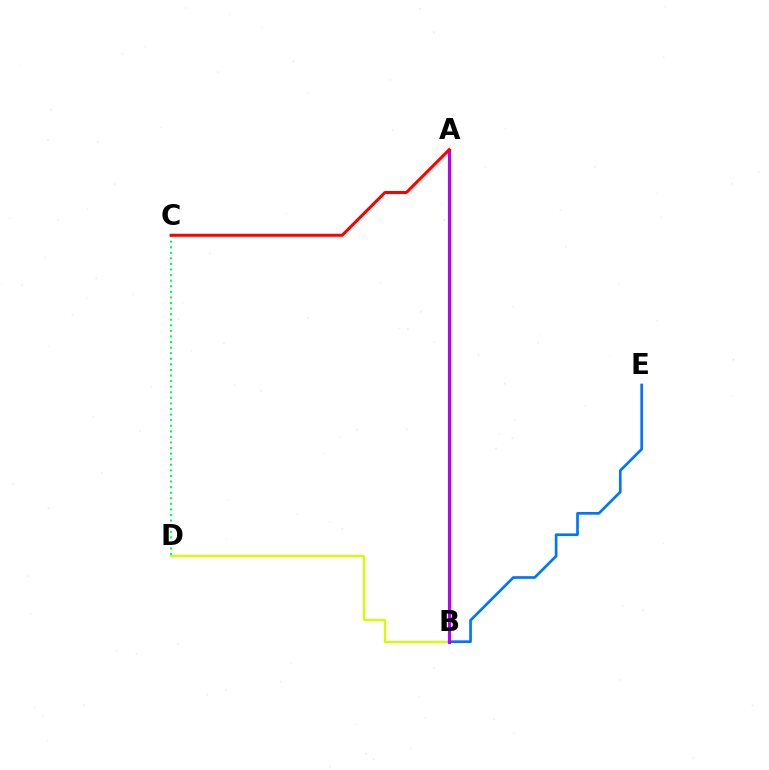{('B', 'D'): [{'color': '#d1ff00', 'line_style': 'solid', 'thickness': 1.66}], ('B', 'E'): [{'color': '#0074ff', 'line_style': 'solid', 'thickness': 1.92}], ('A', 'B'): [{'color': '#b900ff', 'line_style': 'solid', 'thickness': 2.22}], ('C', 'D'): [{'color': '#00ff5c', 'line_style': 'dotted', 'thickness': 1.52}], ('A', 'C'): [{'color': '#ff0000', 'line_style': 'solid', 'thickness': 2.18}]}